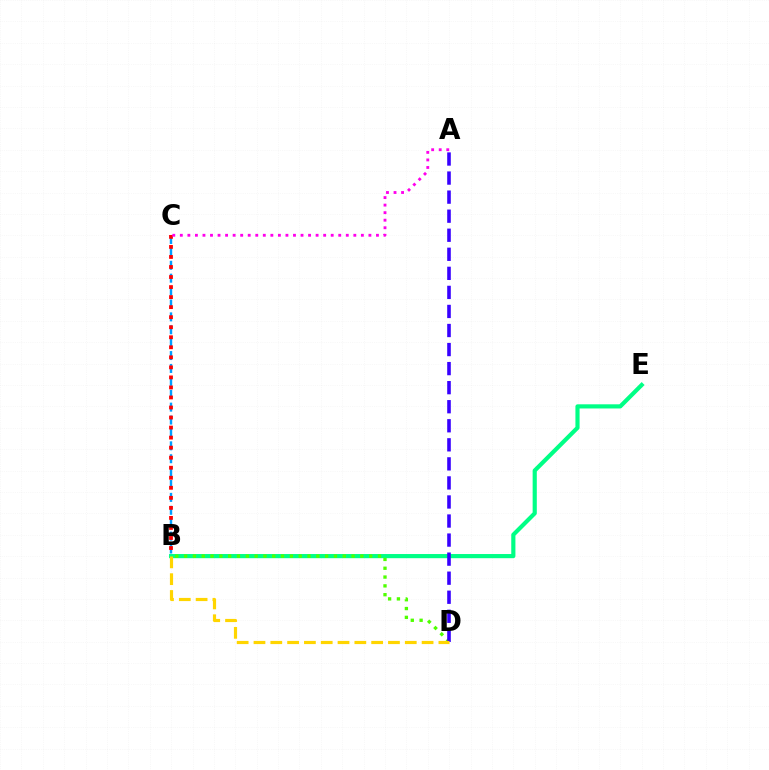{('B', 'C'): [{'color': '#009eff', 'line_style': 'dashed', 'thickness': 1.75}, {'color': '#ff0000', 'line_style': 'dotted', 'thickness': 2.73}], ('B', 'E'): [{'color': '#00ff86', 'line_style': 'solid', 'thickness': 2.99}], ('B', 'D'): [{'color': '#4fff00', 'line_style': 'dotted', 'thickness': 2.39}, {'color': '#ffd500', 'line_style': 'dashed', 'thickness': 2.28}], ('A', 'D'): [{'color': '#3700ff', 'line_style': 'dashed', 'thickness': 2.59}], ('A', 'C'): [{'color': '#ff00ed', 'line_style': 'dotted', 'thickness': 2.05}]}